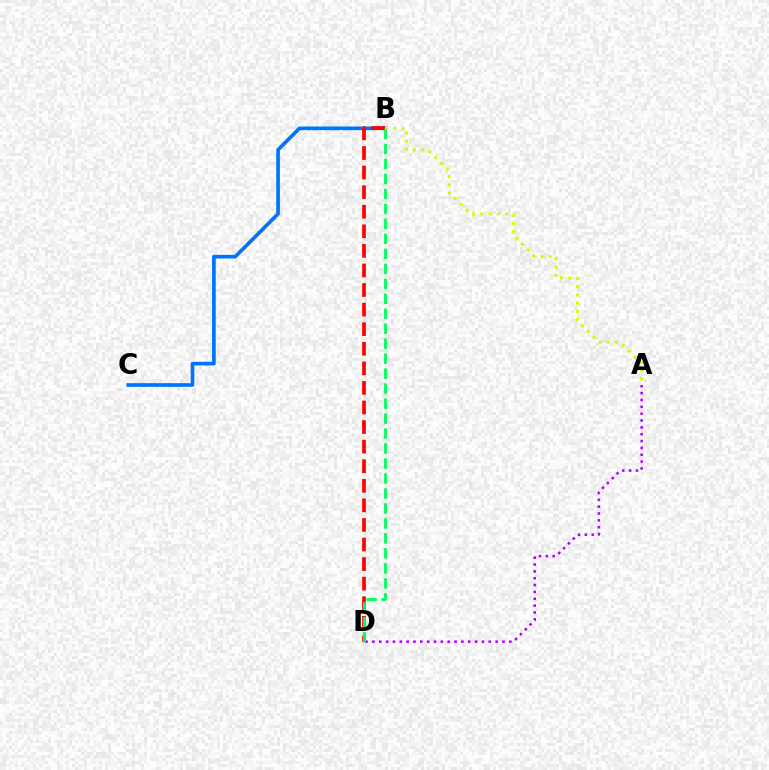{('B', 'C'): [{'color': '#0074ff', 'line_style': 'solid', 'thickness': 2.65}], ('A', 'D'): [{'color': '#b900ff', 'line_style': 'dotted', 'thickness': 1.86}], ('A', 'B'): [{'color': '#d1ff00', 'line_style': 'dotted', 'thickness': 2.23}], ('B', 'D'): [{'color': '#ff0000', 'line_style': 'dashed', 'thickness': 2.66}, {'color': '#00ff5c', 'line_style': 'dashed', 'thickness': 2.03}]}